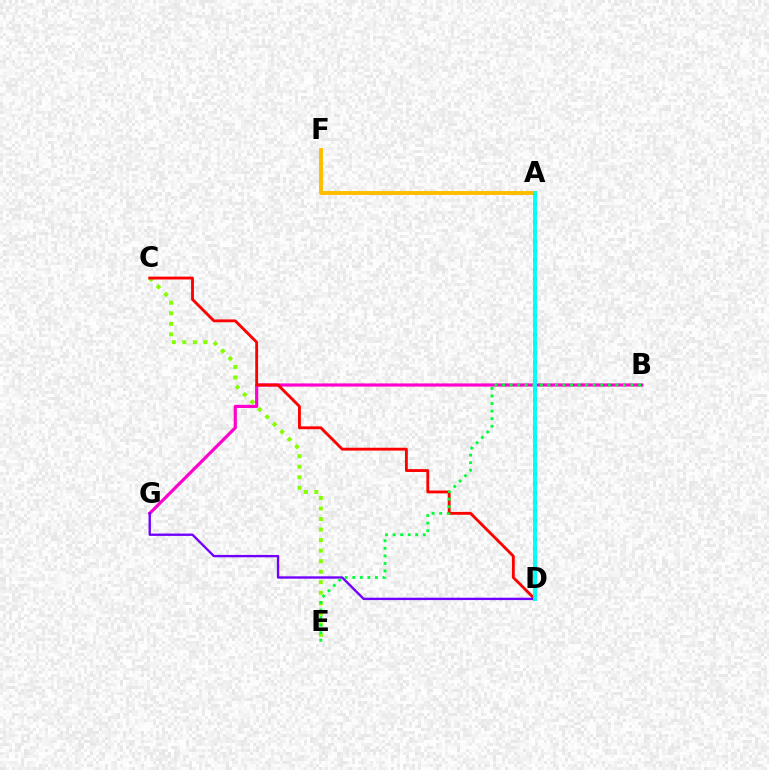{('B', 'G'): [{'color': '#ff00cf', 'line_style': 'solid', 'thickness': 2.29}], ('C', 'E'): [{'color': '#84ff00', 'line_style': 'dotted', 'thickness': 2.86}], ('C', 'D'): [{'color': '#ff0000', 'line_style': 'solid', 'thickness': 2.05}], ('D', 'G'): [{'color': '#7200ff', 'line_style': 'solid', 'thickness': 1.7}], ('A', 'F'): [{'color': '#ffbd00', 'line_style': 'solid', 'thickness': 2.82}], ('A', 'D'): [{'color': '#004bff', 'line_style': 'dotted', 'thickness': 2.53}, {'color': '#00fff6', 'line_style': 'solid', 'thickness': 2.73}], ('B', 'E'): [{'color': '#00ff39', 'line_style': 'dotted', 'thickness': 2.05}]}